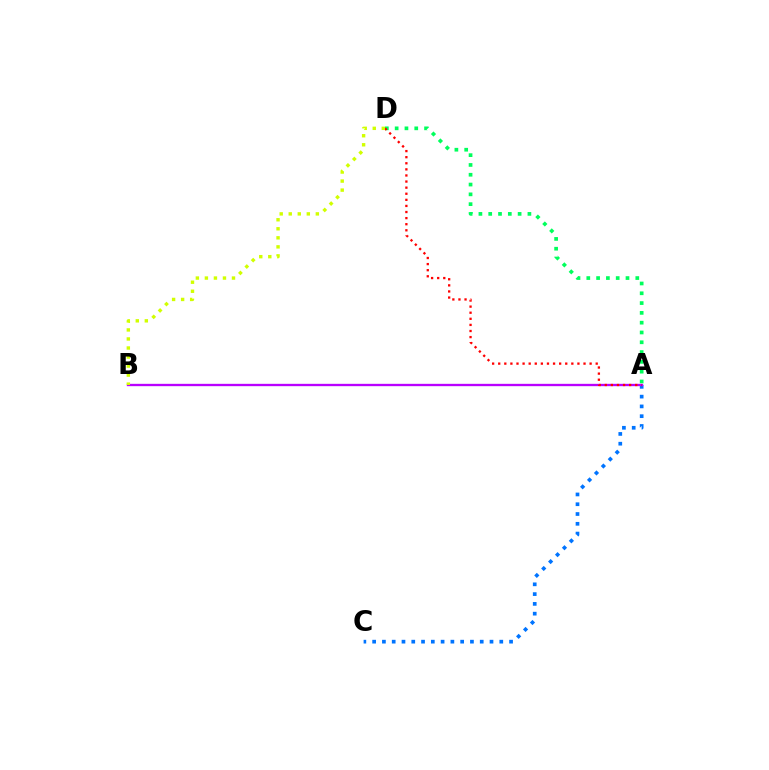{('A', 'C'): [{'color': '#0074ff', 'line_style': 'dotted', 'thickness': 2.66}], ('A', 'D'): [{'color': '#00ff5c', 'line_style': 'dotted', 'thickness': 2.66}, {'color': '#ff0000', 'line_style': 'dotted', 'thickness': 1.66}], ('A', 'B'): [{'color': '#b900ff', 'line_style': 'solid', 'thickness': 1.68}], ('B', 'D'): [{'color': '#d1ff00', 'line_style': 'dotted', 'thickness': 2.45}]}